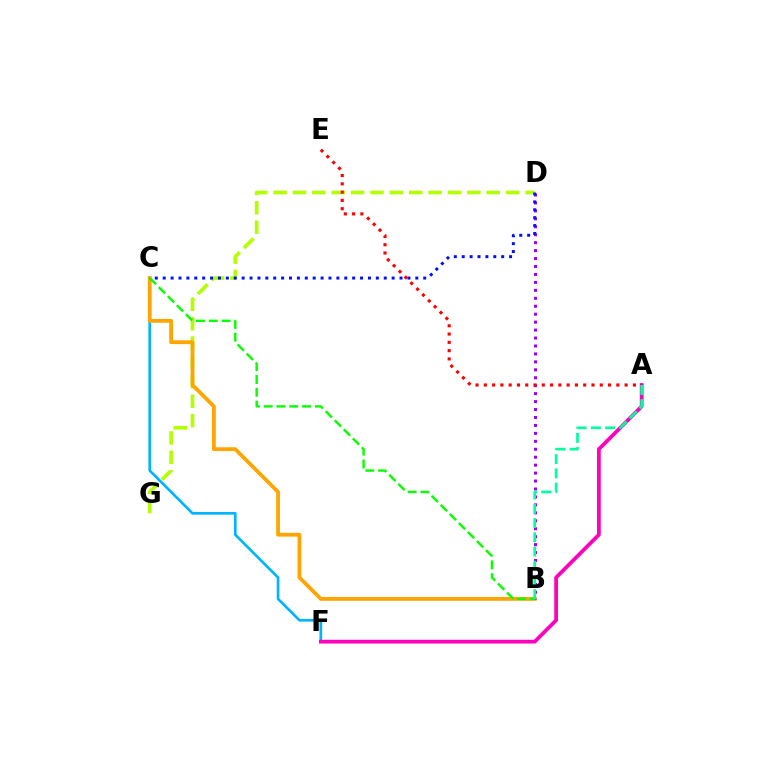{('D', 'G'): [{'color': '#b3ff00', 'line_style': 'dashed', 'thickness': 2.63}], ('C', 'F'): [{'color': '#00b5ff', 'line_style': 'solid', 'thickness': 1.93}], ('B', 'C'): [{'color': '#ffa500', 'line_style': 'solid', 'thickness': 2.74}, {'color': '#08ff00', 'line_style': 'dashed', 'thickness': 1.74}], ('B', 'D'): [{'color': '#9b00ff', 'line_style': 'dotted', 'thickness': 2.16}], ('A', 'F'): [{'color': '#ff00bd', 'line_style': 'solid', 'thickness': 2.7}], ('C', 'D'): [{'color': '#0010ff', 'line_style': 'dotted', 'thickness': 2.14}], ('A', 'E'): [{'color': '#ff0000', 'line_style': 'dotted', 'thickness': 2.25}], ('A', 'B'): [{'color': '#00ff9d', 'line_style': 'dashed', 'thickness': 1.93}]}